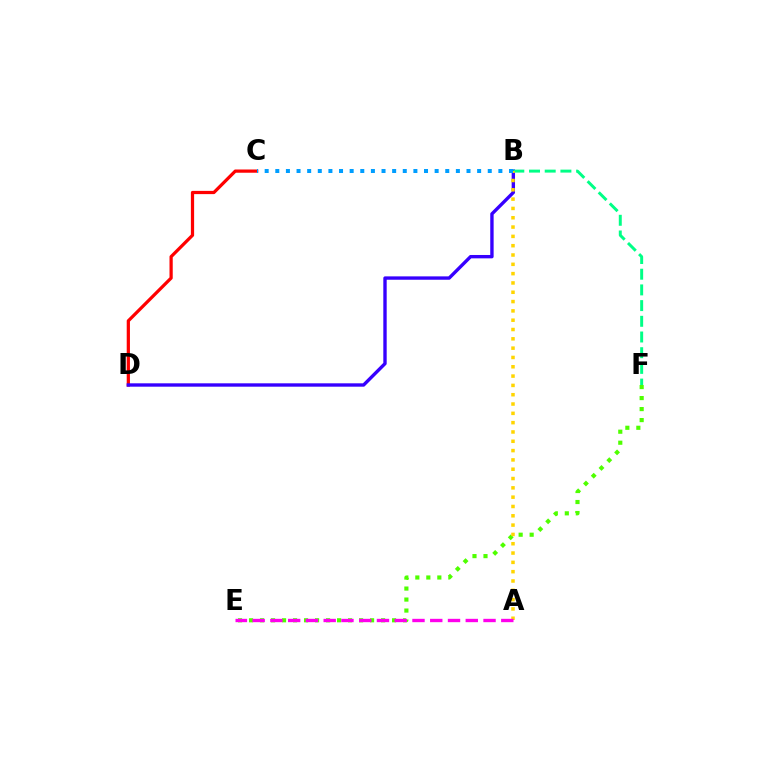{('E', 'F'): [{'color': '#4fff00', 'line_style': 'dotted', 'thickness': 2.99}], ('C', 'D'): [{'color': '#ff0000', 'line_style': 'solid', 'thickness': 2.33}], ('B', 'D'): [{'color': '#3700ff', 'line_style': 'solid', 'thickness': 2.43}], ('B', 'F'): [{'color': '#00ff86', 'line_style': 'dashed', 'thickness': 2.13}], ('A', 'B'): [{'color': '#ffd500', 'line_style': 'dotted', 'thickness': 2.53}], ('A', 'E'): [{'color': '#ff00ed', 'line_style': 'dashed', 'thickness': 2.41}], ('B', 'C'): [{'color': '#009eff', 'line_style': 'dotted', 'thickness': 2.89}]}